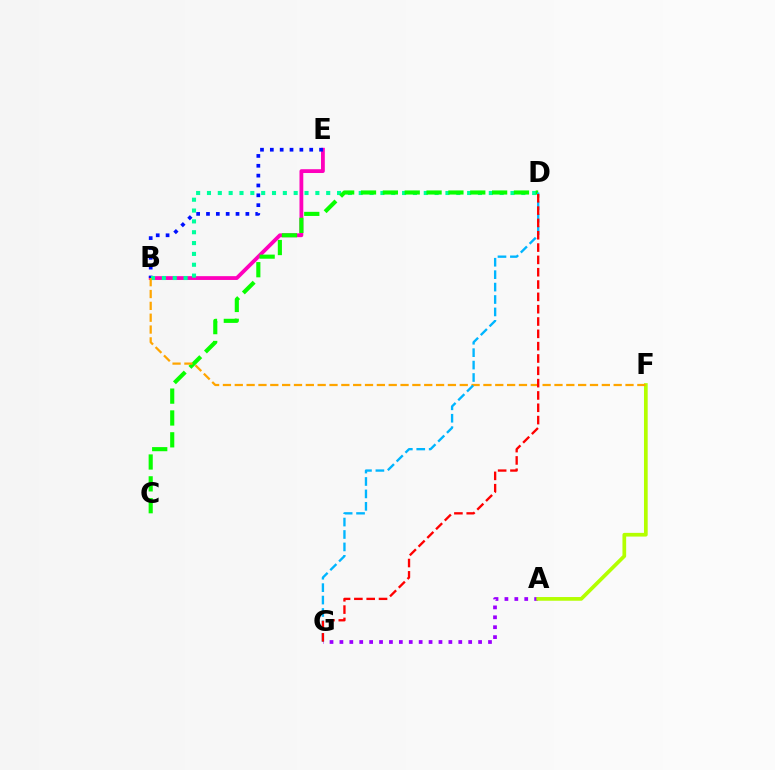{('B', 'E'): [{'color': '#ff00bd', 'line_style': 'solid', 'thickness': 2.74}, {'color': '#0010ff', 'line_style': 'dotted', 'thickness': 2.68}], ('A', 'G'): [{'color': '#9b00ff', 'line_style': 'dotted', 'thickness': 2.69}], ('B', 'D'): [{'color': '#00ff9d', 'line_style': 'dotted', 'thickness': 2.95}], ('C', 'D'): [{'color': '#08ff00', 'line_style': 'dashed', 'thickness': 2.97}], ('A', 'F'): [{'color': '#b3ff00', 'line_style': 'solid', 'thickness': 2.66}], ('B', 'F'): [{'color': '#ffa500', 'line_style': 'dashed', 'thickness': 1.61}], ('D', 'G'): [{'color': '#00b5ff', 'line_style': 'dashed', 'thickness': 1.69}, {'color': '#ff0000', 'line_style': 'dashed', 'thickness': 1.67}]}